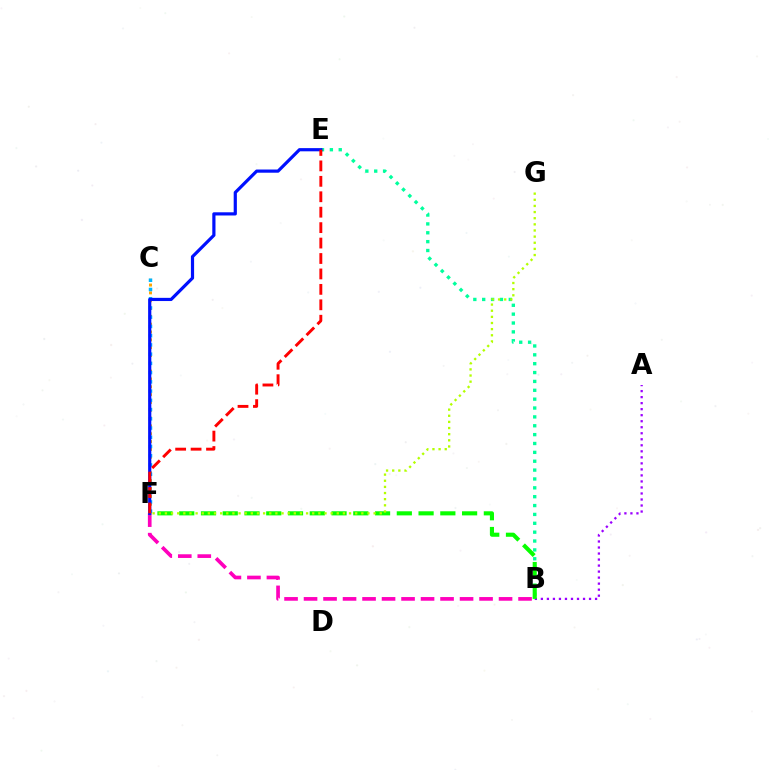{('A', 'B'): [{'color': '#9b00ff', 'line_style': 'dotted', 'thickness': 1.64}], ('B', 'F'): [{'color': '#ff00bd', 'line_style': 'dashed', 'thickness': 2.65}, {'color': '#08ff00', 'line_style': 'dashed', 'thickness': 2.96}], ('B', 'E'): [{'color': '#00ff9d', 'line_style': 'dotted', 'thickness': 2.41}], ('C', 'F'): [{'color': '#ffa500', 'line_style': 'dotted', 'thickness': 2.13}, {'color': '#00b5ff', 'line_style': 'dotted', 'thickness': 2.51}], ('E', 'F'): [{'color': '#0010ff', 'line_style': 'solid', 'thickness': 2.3}, {'color': '#ff0000', 'line_style': 'dashed', 'thickness': 2.1}], ('F', 'G'): [{'color': '#b3ff00', 'line_style': 'dotted', 'thickness': 1.67}]}